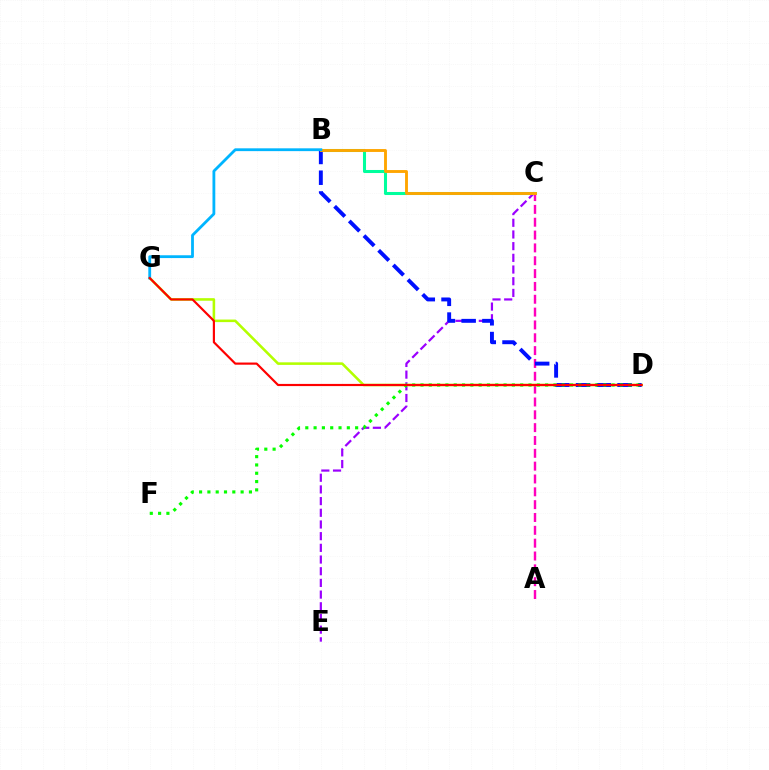{('C', 'E'): [{'color': '#9b00ff', 'line_style': 'dashed', 'thickness': 1.59}], ('B', 'C'): [{'color': '#00ff9d', 'line_style': 'solid', 'thickness': 2.2}, {'color': '#ffa500', 'line_style': 'solid', 'thickness': 2.07}], ('A', 'C'): [{'color': '#ff00bd', 'line_style': 'dashed', 'thickness': 1.74}], ('D', 'G'): [{'color': '#b3ff00', 'line_style': 'solid', 'thickness': 1.85}, {'color': '#ff0000', 'line_style': 'solid', 'thickness': 1.56}], ('B', 'D'): [{'color': '#0010ff', 'line_style': 'dashed', 'thickness': 2.82}], ('D', 'F'): [{'color': '#08ff00', 'line_style': 'dotted', 'thickness': 2.26}], ('B', 'G'): [{'color': '#00b5ff', 'line_style': 'solid', 'thickness': 2.02}]}